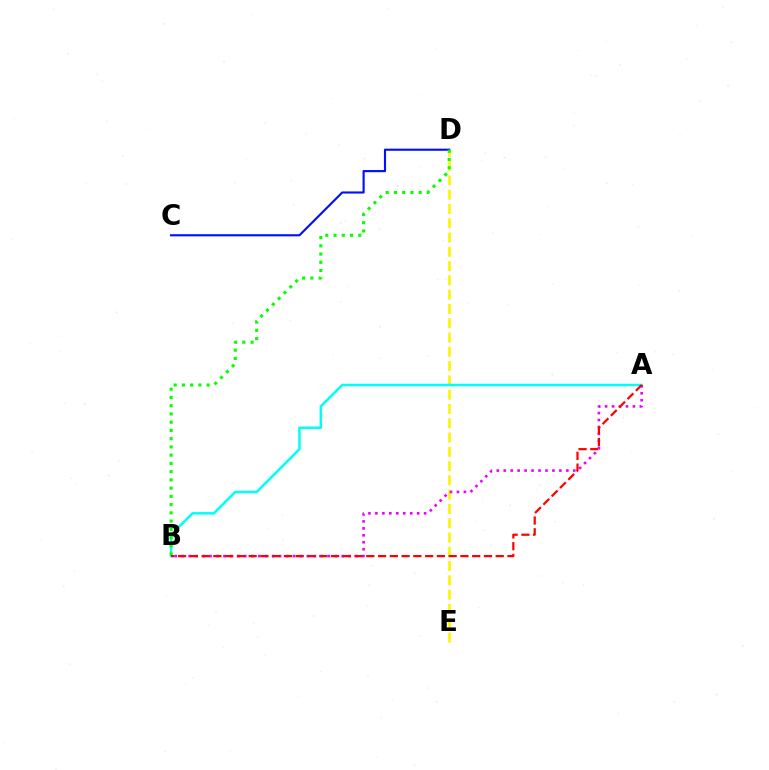{('C', 'D'): [{'color': '#0010ff', 'line_style': 'solid', 'thickness': 1.54}], ('D', 'E'): [{'color': '#fcf500', 'line_style': 'dashed', 'thickness': 1.94}], ('A', 'B'): [{'color': '#00fff6', 'line_style': 'solid', 'thickness': 1.82}, {'color': '#ee00ff', 'line_style': 'dotted', 'thickness': 1.89}, {'color': '#ff0000', 'line_style': 'dashed', 'thickness': 1.6}], ('B', 'D'): [{'color': '#08ff00', 'line_style': 'dotted', 'thickness': 2.24}]}